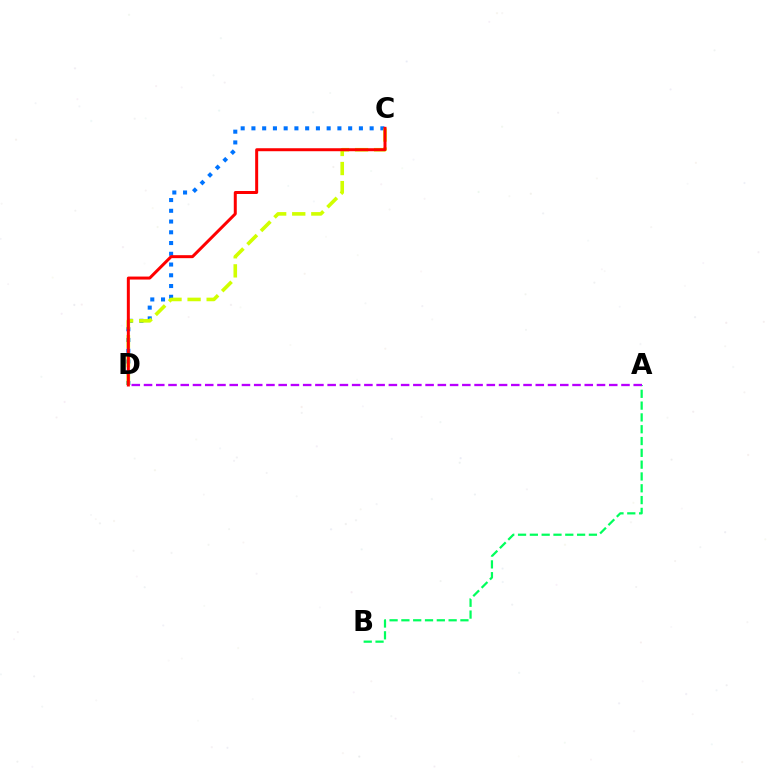{('C', 'D'): [{'color': '#0074ff', 'line_style': 'dotted', 'thickness': 2.92}, {'color': '#d1ff00', 'line_style': 'dashed', 'thickness': 2.59}, {'color': '#ff0000', 'line_style': 'solid', 'thickness': 2.16}], ('A', 'B'): [{'color': '#00ff5c', 'line_style': 'dashed', 'thickness': 1.6}], ('A', 'D'): [{'color': '#b900ff', 'line_style': 'dashed', 'thickness': 1.66}]}